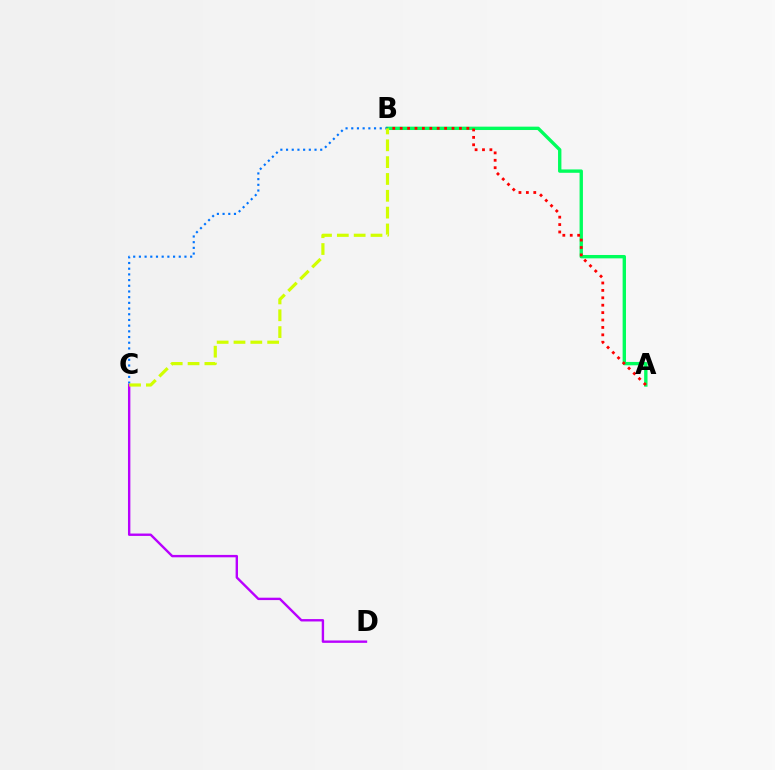{('A', 'B'): [{'color': '#00ff5c', 'line_style': 'solid', 'thickness': 2.42}, {'color': '#ff0000', 'line_style': 'dotted', 'thickness': 2.01}], ('B', 'C'): [{'color': '#0074ff', 'line_style': 'dotted', 'thickness': 1.55}, {'color': '#d1ff00', 'line_style': 'dashed', 'thickness': 2.29}], ('C', 'D'): [{'color': '#b900ff', 'line_style': 'solid', 'thickness': 1.72}]}